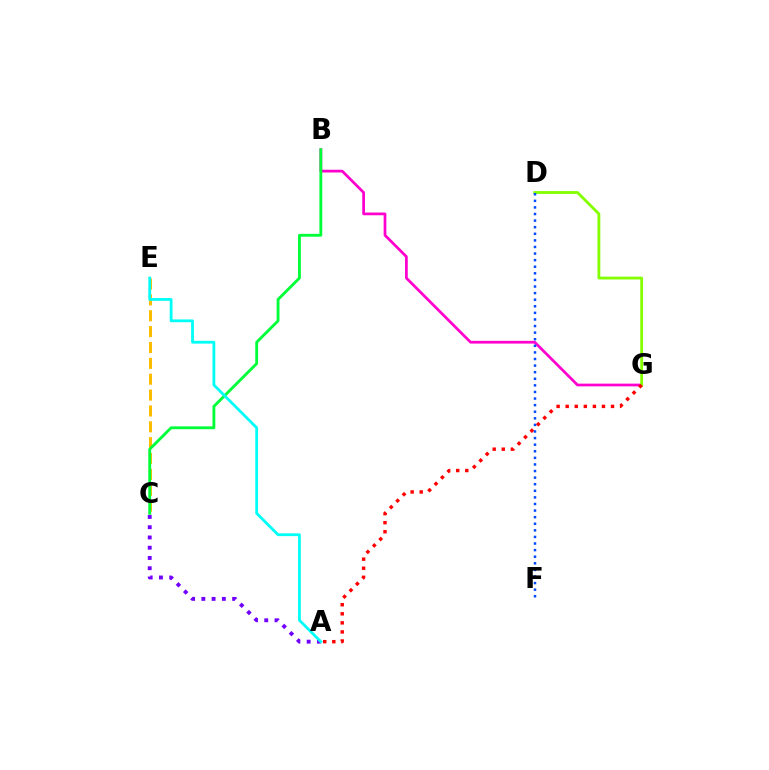{('B', 'G'): [{'color': '#ff00cf', 'line_style': 'solid', 'thickness': 1.97}], ('C', 'E'): [{'color': '#ffbd00', 'line_style': 'dashed', 'thickness': 2.16}], ('D', 'G'): [{'color': '#84ff00', 'line_style': 'solid', 'thickness': 2.03}], ('A', 'G'): [{'color': '#ff0000', 'line_style': 'dotted', 'thickness': 2.46}], ('A', 'C'): [{'color': '#7200ff', 'line_style': 'dotted', 'thickness': 2.79}], ('B', 'C'): [{'color': '#00ff39', 'line_style': 'solid', 'thickness': 2.05}], ('D', 'F'): [{'color': '#004bff', 'line_style': 'dotted', 'thickness': 1.79}], ('A', 'E'): [{'color': '#00fff6', 'line_style': 'solid', 'thickness': 2.02}]}